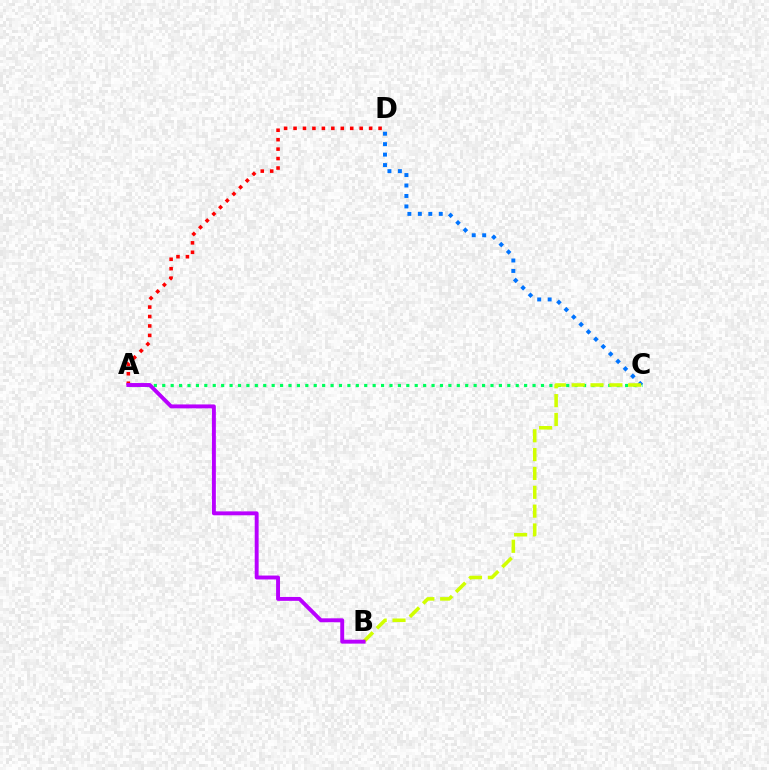{('A', 'C'): [{'color': '#00ff5c', 'line_style': 'dotted', 'thickness': 2.29}], ('C', 'D'): [{'color': '#0074ff', 'line_style': 'dotted', 'thickness': 2.84}], ('A', 'D'): [{'color': '#ff0000', 'line_style': 'dotted', 'thickness': 2.57}], ('B', 'C'): [{'color': '#d1ff00', 'line_style': 'dashed', 'thickness': 2.56}], ('A', 'B'): [{'color': '#b900ff', 'line_style': 'solid', 'thickness': 2.82}]}